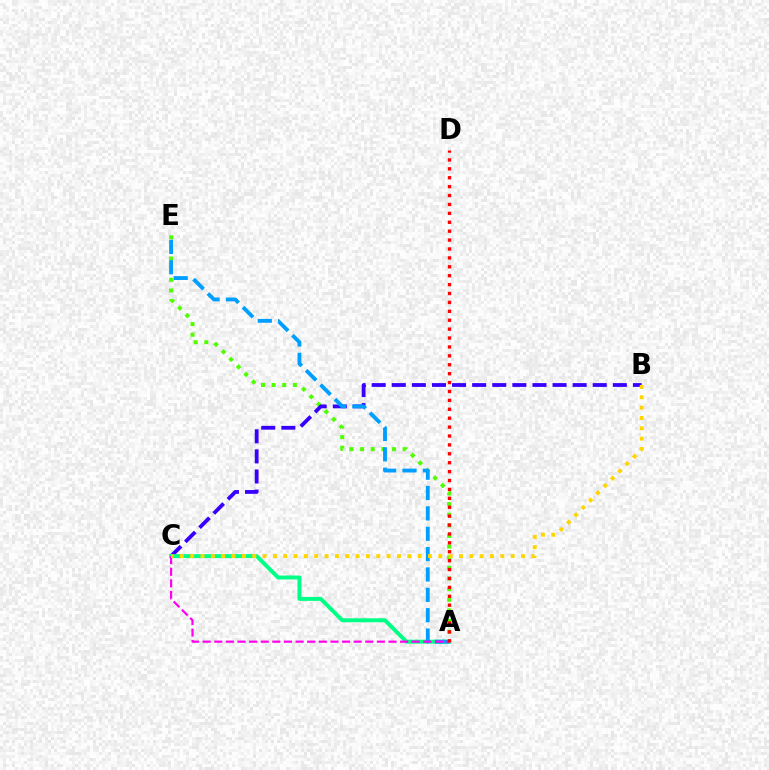{('A', 'E'): [{'color': '#4fff00', 'line_style': 'dotted', 'thickness': 2.89}, {'color': '#009eff', 'line_style': 'dashed', 'thickness': 2.77}], ('B', 'C'): [{'color': '#3700ff', 'line_style': 'dashed', 'thickness': 2.73}, {'color': '#ffd500', 'line_style': 'dotted', 'thickness': 2.81}], ('A', 'C'): [{'color': '#00ff86', 'line_style': 'solid', 'thickness': 2.85}, {'color': '#ff00ed', 'line_style': 'dashed', 'thickness': 1.58}], ('A', 'D'): [{'color': '#ff0000', 'line_style': 'dotted', 'thickness': 2.42}]}